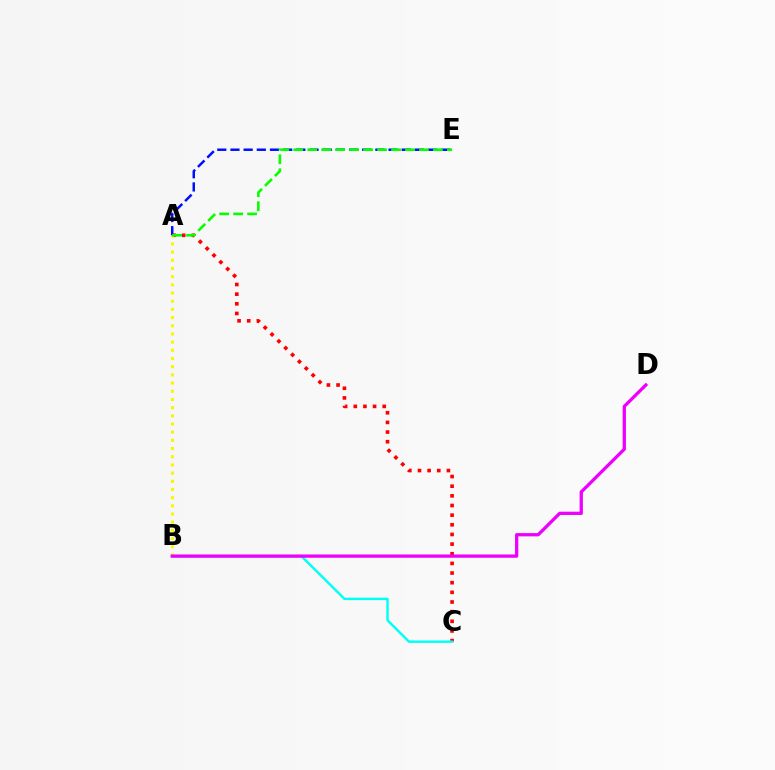{('A', 'C'): [{'color': '#ff0000', 'line_style': 'dotted', 'thickness': 2.62}], ('B', 'C'): [{'color': '#00fff6', 'line_style': 'solid', 'thickness': 1.74}], ('A', 'B'): [{'color': '#fcf500', 'line_style': 'dotted', 'thickness': 2.22}], ('A', 'E'): [{'color': '#0010ff', 'line_style': 'dashed', 'thickness': 1.79}, {'color': '#08ff00', 'line_style': 'dashed', 'thickness': 1.9}], ('B', 'D'): [{'color': '#ee00ff', 'line_style': 'solid', 'thickness': 2.36}]}